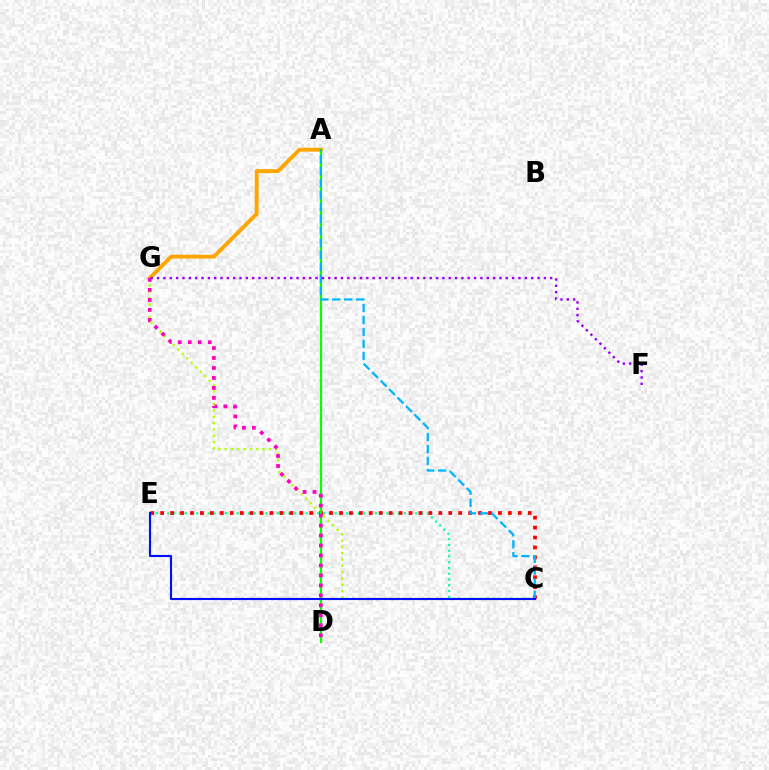{('A', 'G'): [{'color': '#ffa500', 'line_style': 'solid', 'thickness': 2.79}], ('C', 'G'): [{'color': '#b3ff00', 'line_style': 'dotted', 'thickness': 1.71}], ('C', 'E'): [{'color': '#00ff9d', 'line_style': 'dotted', 'thickness': 1.57}, {'color': '#ff0000', 'line_style': 'dotted', 'thickness': 2.7}, {'color': '#0010ff', 'line_style': 'solid', 'thickness': 1.53}], ('A', 'D'): [{'color': '#08ff00', 'line_style': 'solid', 'thickness': 1.59}], ('A', 'C'): [{'color': '#00b5ff', 'line_style': 'dashed', 'thickness': 1.63}], ('D', 'G'): [{'color': '#ff00bd', 'line_style': 'dotted', 'thickness': 2.71}], ('F', 'G'): [{'color': '#9b00ff', 'line_style': 'dotted', 'thickness': 1.72}]}